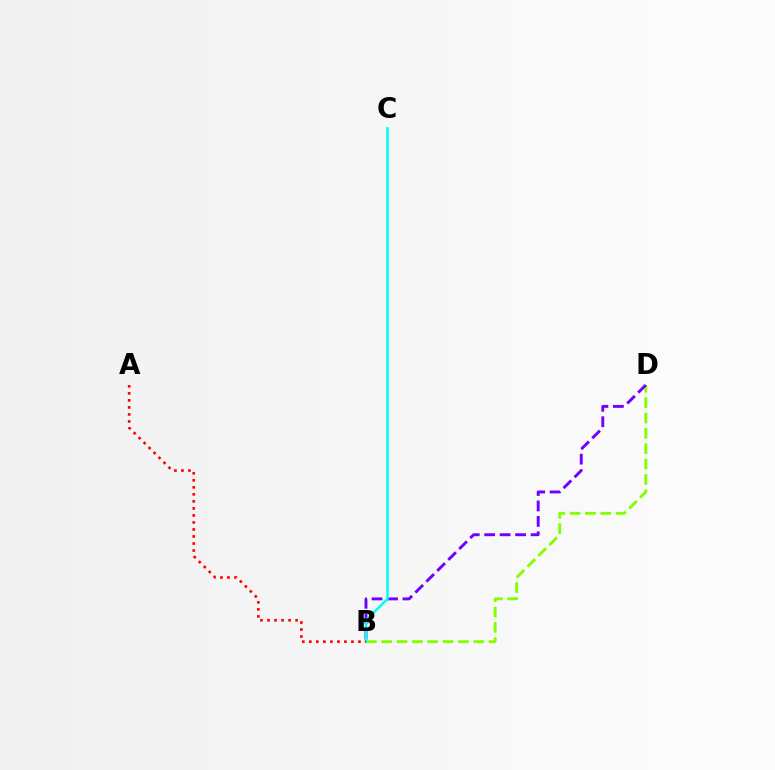{('B', 'D'): [{'color': '#84ff00', 'line_style': 'dashed', 'thickness': 2.09}, {'color': '#7200ff', 'line_style': 'dashed', 'thickness': 2.1}], ('B', 'C'): [{'color': '#00fff6', 'line_style': 'solid', 'thickness': 1.82}], ('A', 'B'): [{'color': '#ff0000', 'line_style': 'dotted', 'thickness': 1.91}]}